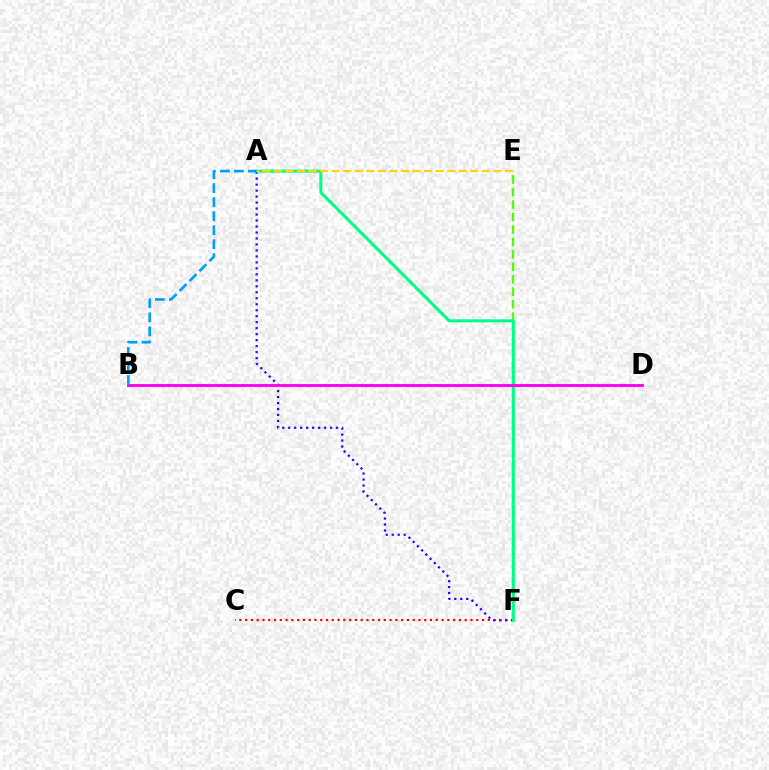{('E', 'F'): [{'color': '#4fff00', 'line_style': 'dashed', 'thickness': 1.69}], ('C', 'F'): [{'color': '#ff0000', 'line_style': 'dotted', 'thickness': 1.57}], ('A', 'F'): [{'color': '#3700ff', 'line_style': 'dotted', 'thickness': 1.62}, {'color': '#00ff86', 'line_style': 'solid', 'thickness': 2.19}], ('B', 'D'): [{'color': '#ff00ed', 'line_style': 'solid', 'thickness': 2.07}], ('A', 'E'): [{'color': '#ffd500', 'line_style': 'dashed', 'thickness': 1.57}], ('A', 'B'): [{'color': '#009eff', 'line_style': 'dashed', 'thickness': 1.91}]}